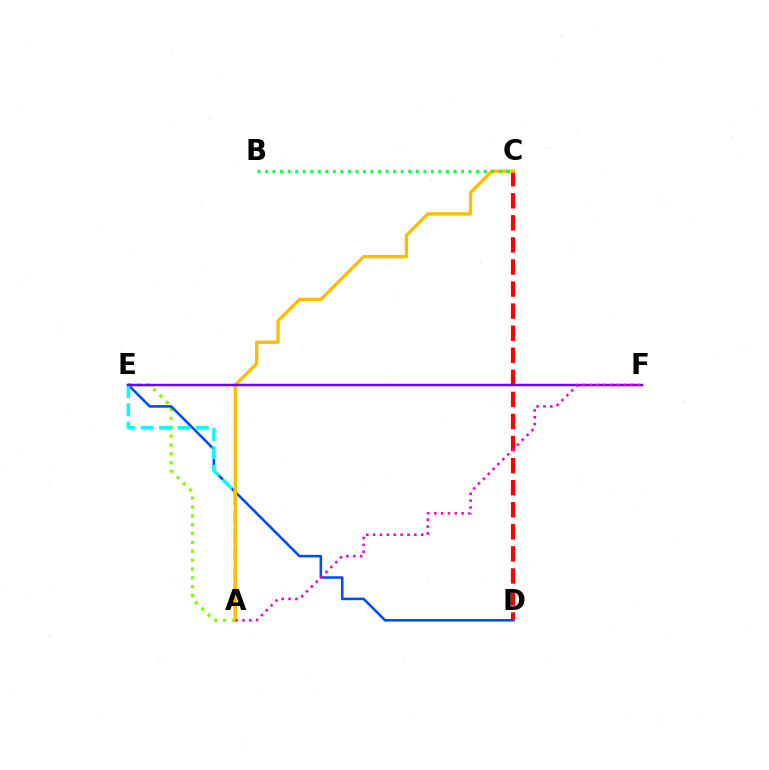{('A', 'E'): [{'color': '#84ff00', 'line_style': 'dotted', 'thickness': 2.41}, {'color': '#00fff6', 'line_style': 'dashed', 'thickness': 2.5}], ('D', 'E'): [{'color': '#004bff', 'line_style': 'solid', 'thickness': 1.84}], ('C', 'D'): [{'color': '#ff0000', 'line_style': 'dashed', 'thickness': 3.0}], ('A', 'C'): [{'color': '#ffbd00', 'line_style': 'solid', 'thickness': 2.4}], ('E', 'F'): [{'color': '#7200ff', 'line_style': 'solid', 'thickness': 1.8}], ('B', 'C'): [{'color': '#00ff39', 'line_style': 'dotted', 'thickness': 2.05}], ('A', 'F'): [{'color': '#ff00cf', 'line_style': 'dotted', 'thickness': 1.87}]}